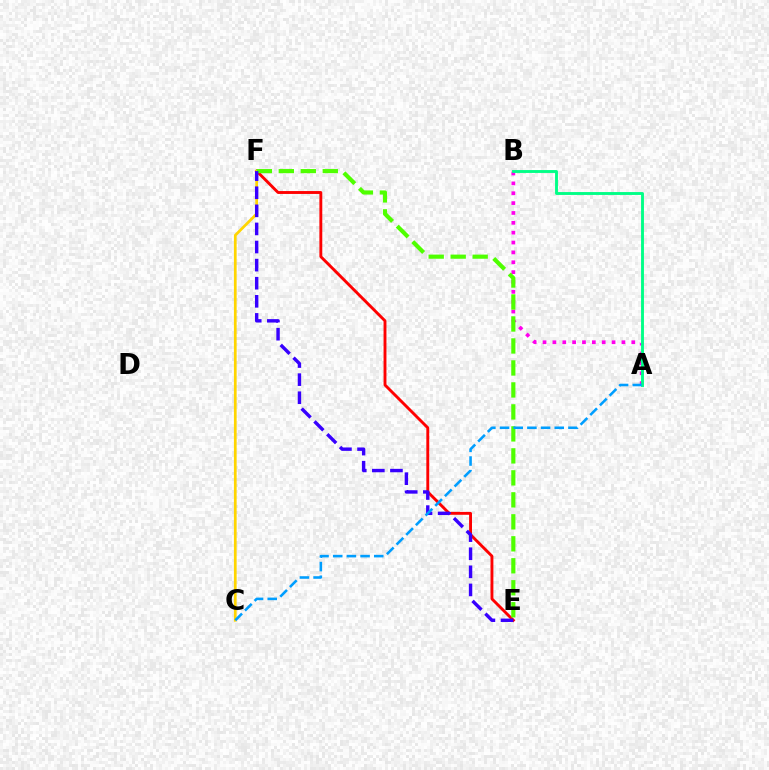{('E', 'F'): [{'color': '#ff0000', 'line_style': 'solid', 'thickness': 2.08}, {'color': '#4fff00', 'line_style': 'dashed', 'thickness': 2.99}, {'color': '#3700ff', 'line_style': 'dashed', 'thickness': 2.46}], ('A', 'B'): [{'color': '#ff00ed', 'line_style': 'dotted', 'thickness': 2.68}, {'color': '#00ff86', 'line_style': 'solid', 'thickness': 2.07}], ('C', 'F'): [{'color': '#ffd500', 'line_style': 'solid', 'thickness': 1.96}], ('A', 'C'): [{'color': '#009eff', 'line_style': 'dashed', 'thickness': 1.86}]}